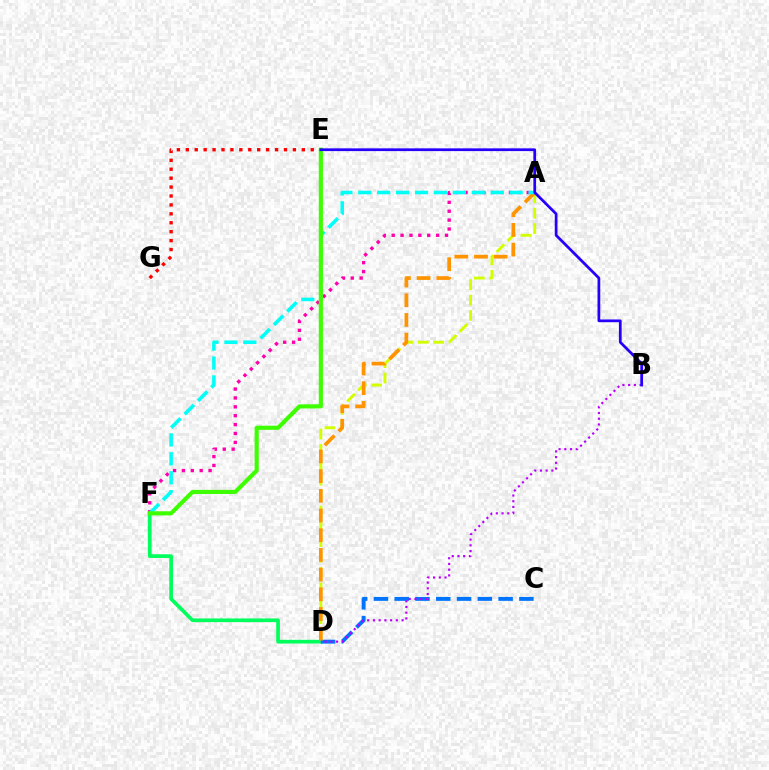{('A', 'D'): [{'color': '#d1ff00', 'line_style': 'dashed', 'thickness': 2.09}, {'color': '#ff9400', 'line_style': 'dashed', 'thickness': 2.68}], ('D', 'F'): [{'color': '#00ff5c', 'line_style': 'solid', 'thickness': 2.66}], ('C', 'D'): [{'color': '#0074ff', 'line_style': 'dashed', 'thickness': 2.82}], ('A', 'F'): [{'color': '#ff00ac', 'line_style': 'dotted', 'thickness': 2.42}, {'color': '#00fff6', 'line_style': 'dashed', 'thickness': 2.57}], ('B', 'D'): [{'color': '#b900ff', 'line_style': 'dotted', 'thickness': 1.55}], ('E', 'G'): [{'color': '#ff0000', 'line_style': 'dotted', 'thickness': 2.42}], ('E', 'F'): [{'color': '#3dff00', 'line_style': 'solid', 'thickness': 2.97}], ('B', 'E'): [{'color': '#2500ff', 'line_style': 'solid', 'thickness': 1.98}]}